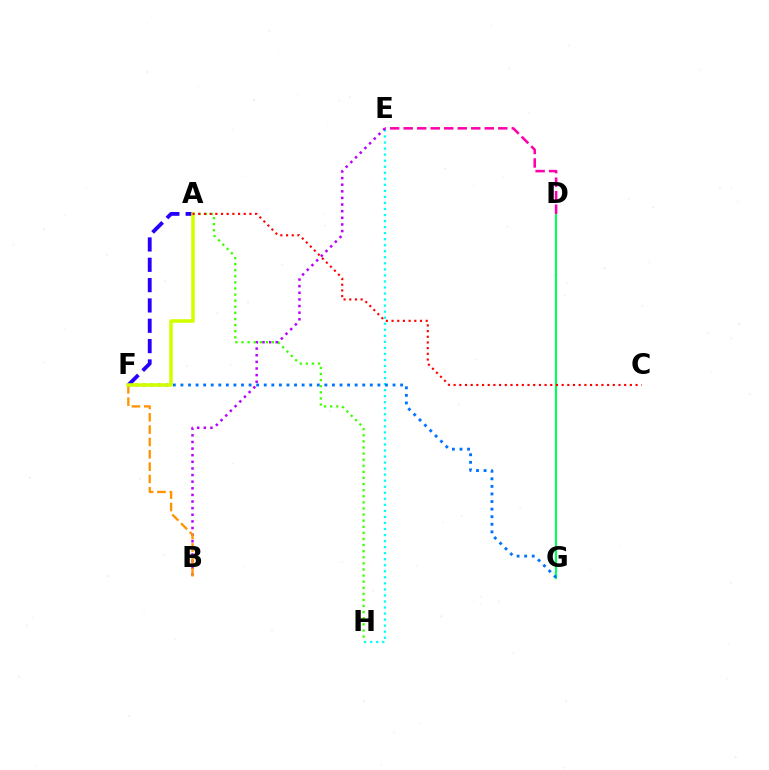{('E', 'H'): [{'color': '#00fff6', 'line_style': 'dotted', 'thickness': 1.64}], ('A', 'F'): [{'color': '#2500ff', 'line_style': 'dashed', 'thickness': 2.76}, {'color': '#d1ff00', 'line_style': 'solid', 'thickness': 2.56}], ('D', 'G'): [{'color': '#00ff5c', 'line_style': 'solid', 'thickness': 1.54}], ('B', 'E'): [{'color': '#b900ff', 'line_style': 'dotted', 'thickness': 1.8}], ('D', 'E'): [{'color': '#ff00ac', 'line_style': 'dashed', 'thickness': 1.84}], ('B', 'F'): [{'color': '#ff9400', 'line_style': 'dashed', 'thickness': 1.68}], ('F', 'G'): [{'color': '#0074ff', 'line_style': 'dotted', 'thickness': 2.06}], ('A', 'H'): [{'color': '#3dff00', 'line_style': 'dotted', 'thickness': 1.66}], ('A', 'C'): [{'color': '#ff0000', 'line_style': 'dotted', 'thickness': 1.54}]}